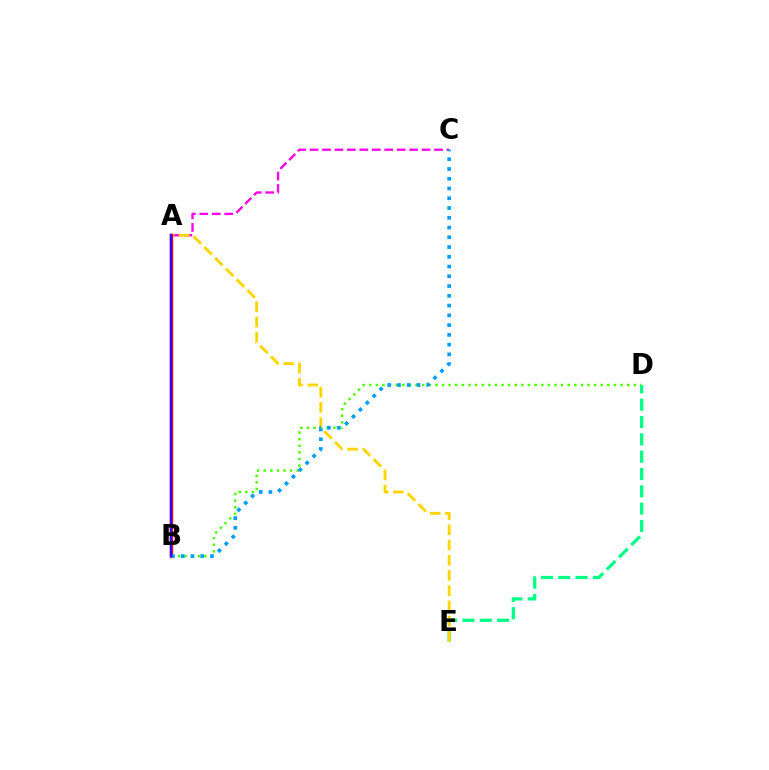{('B', 'D'): [{'color': '#4fff00', 'line_style': 'dotted', 'thickness': 1.8}], ('D', 'E'): [{'color': '#00ff86', 'line_style': 'dashed', 'thickness': 2.35}], ('A', 'C'): [{'color': '#ff00ed', 'line_style': 'dashed', 'thickness': 1.69}], ('A', 'E'): [{'color': '#ffd500', 'line_style': 'dashed', 'thickness': 2.07}], ('A', 'B'): [{'color': '#ff0000', 'line_style': 'solid', 'thickness': 2.43}, {'color': '#3700ff', 'line_style': 'solid', 'thickness': 1.74}], ('B', 'C'): [{'color': '#009eff', 'line_style': 'dotted', 'thickness': 2.65}]}